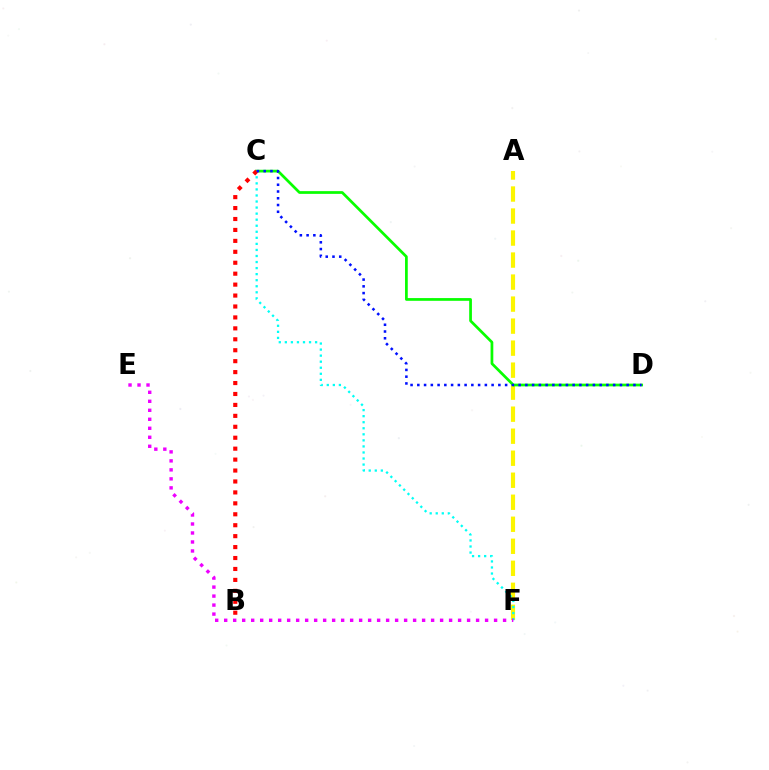{('A', 'F'): [{'color': '#fcf500', 'line_style': 'dashed', 'thickness': 2.99}], ('C', 'D'): [{'color': '#08ff00', 'line_style': 'solid', 'thickness': 1.96}, {'color': '#0010ff', 'line_style': 'dotted', 'thickness': 1.83}], ('C', 'F'): [{'color': '#00fff6', 'line_style': 'dotted', 'thickness': 1.64}], ('E', 'F'): [{'color': '#ee00ff', 'line_style': 'dotted', 'thickness': 2.44}], ('B', 'C'): [{'color': '#ff0000', 'line_style': 'dotted', 'thickness': 2.97}]}